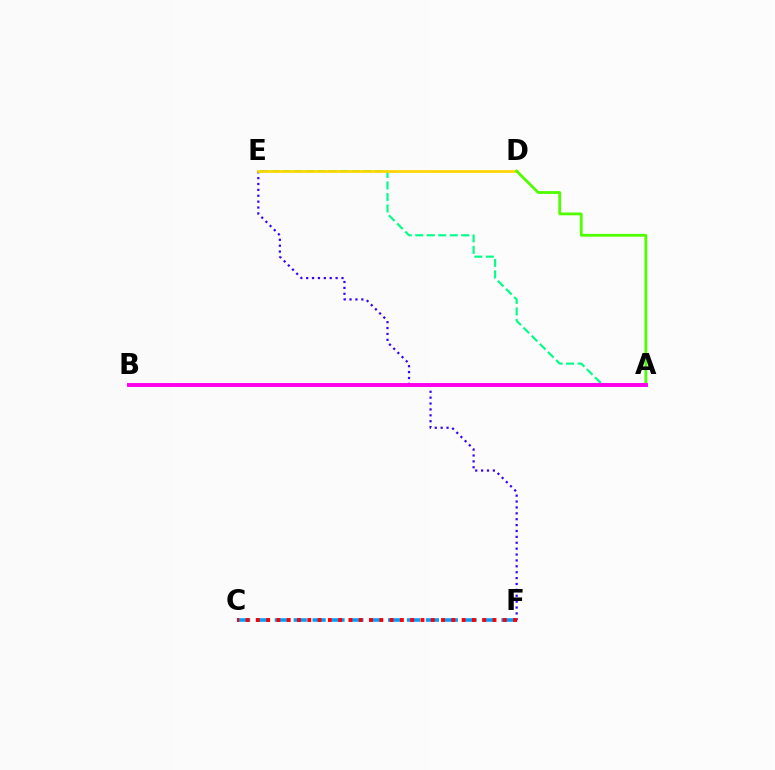{('A', 'E'): [{'color': '#00ff86', 'line_style': 'dashed', 'thickness': 1.56}], ('E', 'F'): [{'color': '#3700ff', 'line_style': 'dotted', 'thickness': 1.6}], ('D', 'E'): [{'color': '#ffd500', 'line_style': 'solid', 'thickness': 1.94}], ('A', 'D'): [{'color': '#4fff00', 'line_style': 'solid', 'thickness': 2.02}], ('C', 'F'): [{'color': '#009eff', 'line_style': 'dashed', 'thickness': 2.57}, {'color': '#ff0000', 'line_style': 'dotted', 'thickness': 2.8}], ('A', 'B'): [{'color': '#ff00ed', 'line_style': 'solid', 'thickness': 2.81}]}